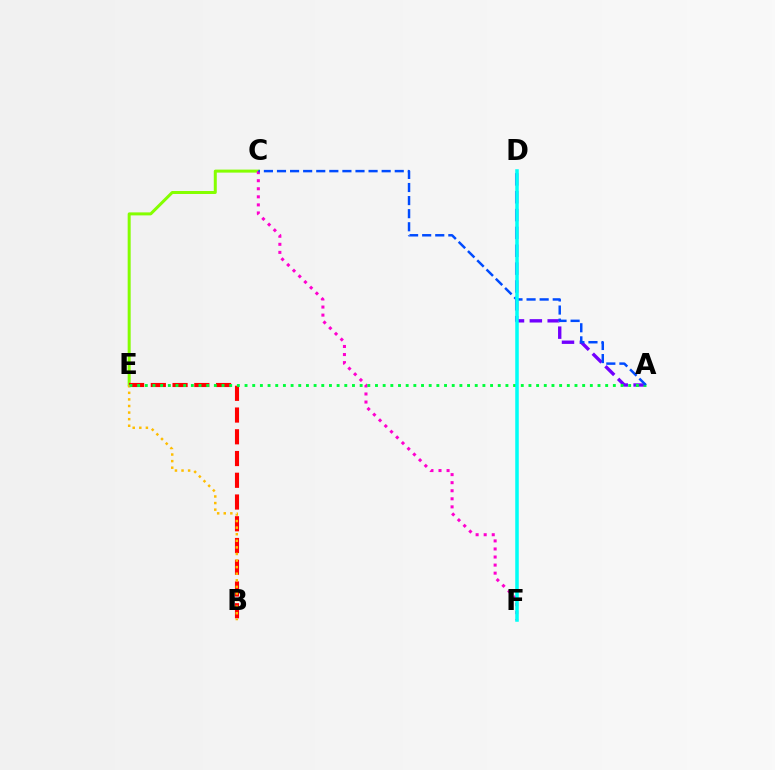{('A', 'D'): [{'color': '#7200ff', 'line_style': 'dashed', 'thickness': 2.42}], ('C', 'E'): [{'color': '#84ff00', 'line_style': 'solid', 'thickness': 2.16}], ('C', 'F'): [{'color': '#ff00cf', 'line_style': 'dotted', 'thickness': 2.19}], ('B', 'E'): [{'color': '#ff0000', 'line_style': 'dashed', 'thickness': 2.95}, {'color': '#ffbd00', 'line_style': 'dotted', 'thickness': 1.79}], ('A', 'E'): [{'color': '#00ff39', 'line_style': 'dotted', 'thickness': 2.08}], ('A', 'C'): [{'color': '#004bff', 'line_style': 'dashed', 'thickness': 1.78}], ('D', 'F'): [{'color': '#00fff6', 'line_style': 'solid', 'thickness': 2.54}]}